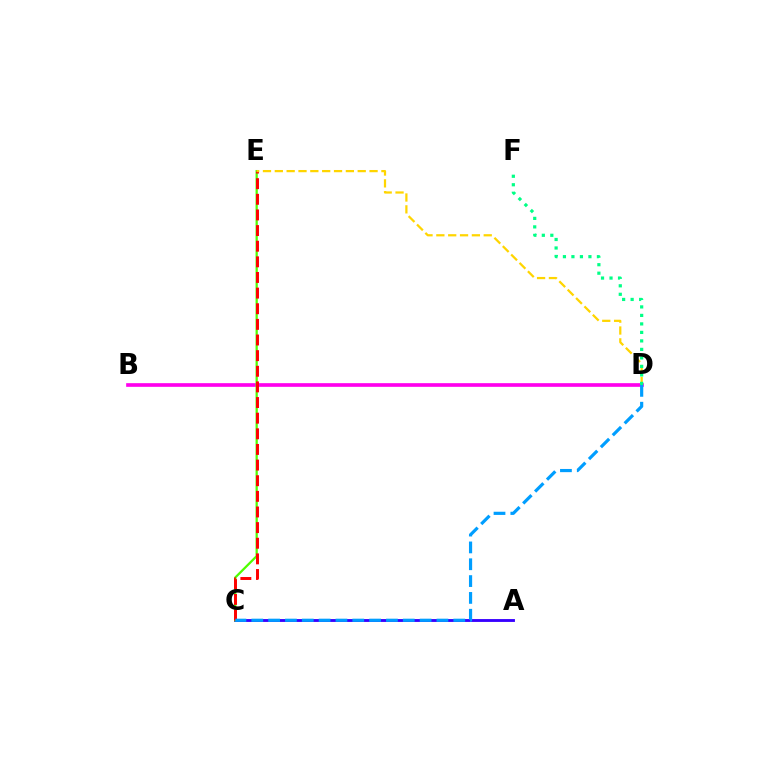{('A', 'C'): [{'color': '#3700ff', 'line_style': 'solid', 'thickness': 2.06}], ('B', 'D'): [{'color': '#ff00ed', 'line_style': 'solid', 'thickness': 2.64}], ('C', 'E'): [{'color': '#4fff00', 'line_style': 'solid', 'thickness': 1.62}, {'color': '#ff0000', 'line_style': 'dashed', 'thickness': 2.12}], ('D', 'E'): [{'color': '#ffd500', 'line_style': 'dashed', 'thickness': 1.61}], ('D', 'F'): [{'color': '#00ff86', 'line_style': 'dotted', 'thickness': 2.31}], ('C', 'D'): [{'color': '#009eff', 'line_style': 'dashed', 'thickness': 2.29}]}